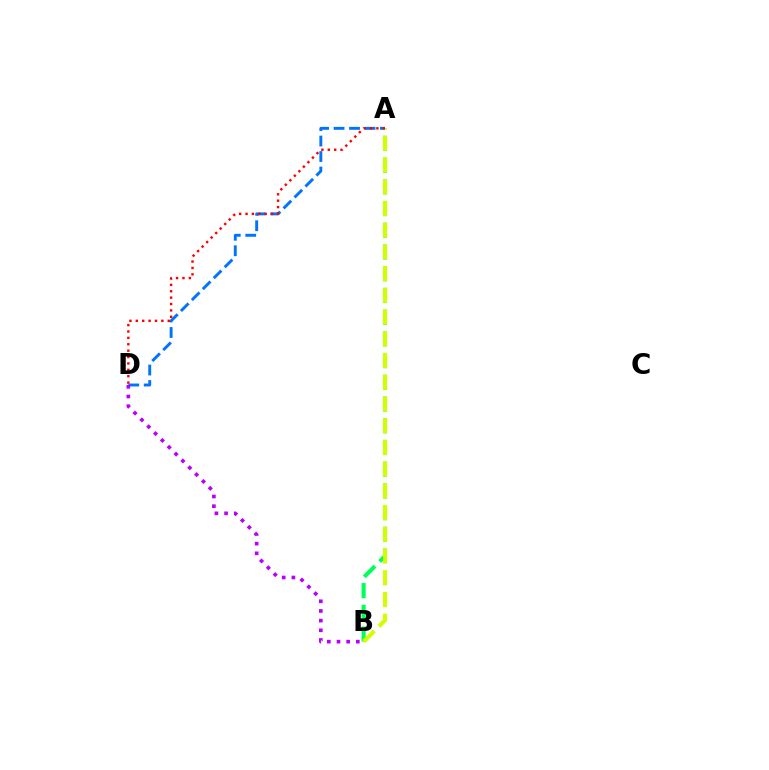{('A', 'D'): [{'color': '#0074ff', 'line_style': 'dashed', 'thickness': 2.1}, {'color': '#ff0000', 'line_style': 'dotted', 'thickness': 1.74}], ('B', 'D'): [{'color': '#b900ff', 'line_style': 'dotted', 'thickness': 2.63}], ('A', 'B'): [{'color': '#00ff5c', 'line_style': 'dashed', 'thickness': 2.95}, {'color': '#d1ff00', 'line_style': 'dashed', 'thickness': 2.95}]}